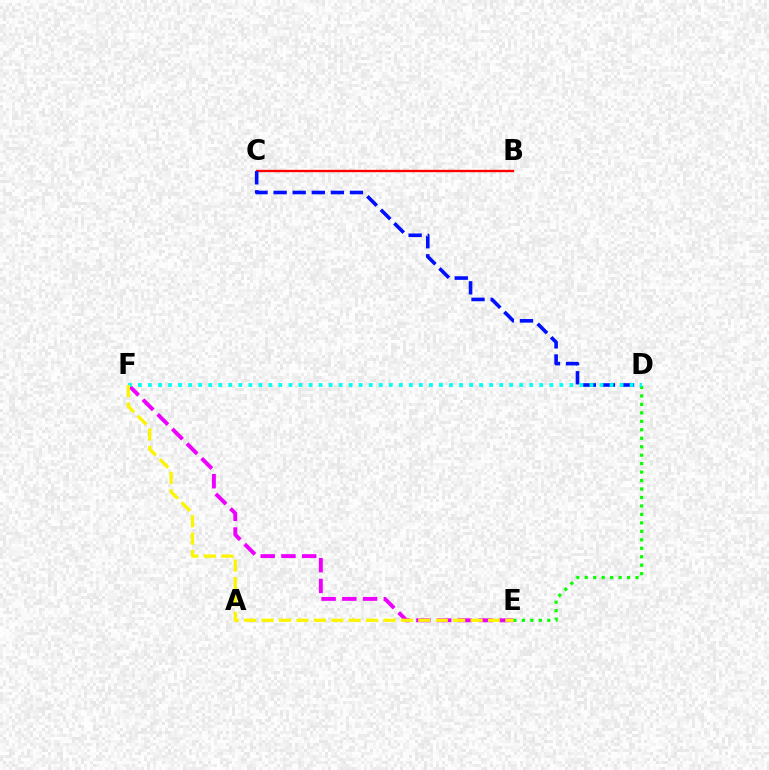{('E', 'F'): [{'color': '#ee00ff', 'line_style': 'dashed', 'thickness': 2.82}, {'color': '#fcf500', 'line_style': 'dashed', 'thickness': 2.37}], ('B', 'C'): [{'color': '#ff0000', 'line_style': 'solid', 'thickness': 1.69}], ('D', 'E'): [{'color': '#08ff00', 'line_style': 'dotted', 'thickness': 2.3}], ('C', 'D'): [{'color': '#0010ff', 'line_style': 'dashed', 'thickness': 2.59}], ('D', 'F'): [{'color': '#00fff6', 'line_style': 'dotted', 'thickness': 2.73}]}